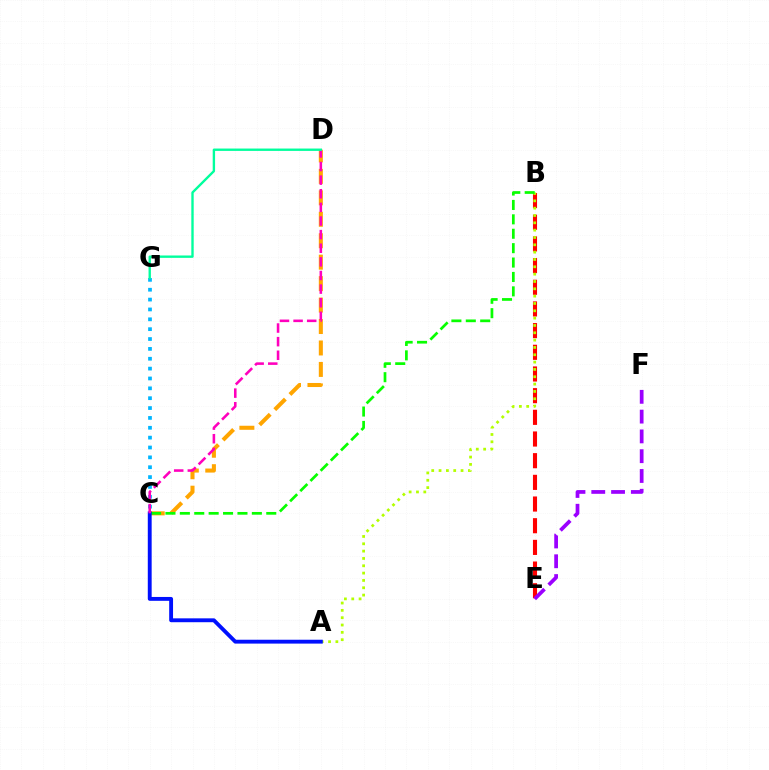{('B', 'E'): [{'color': '#ff0000', 'line_style': 'dashed', 'thickness': 2.94}], ('A', 'B'): [{'color': '#b3ff00', 'line_style': 'dotted', 'thickness': 1.99}], ('C', 'D'): [{'color': '#ffa500', 'line_style': 'dashed', 'thickness': 2.91}, {'color': '#ff00bd', 'line_style': 'dashed', 'thickness': 1.85}], ('B', 'C'): [{'color': '#08ff00', 'line_style': 'dashed', 'thickness': 1.96}], ('A', 'C'): [{'color': '#0010ff', 'line_style': 'solid', 'thickness': 2.78}], ('E', 'F'): [{'color': '#9b00ff', 'line_style': 'dashed', 'thickness': 2.69}], ('C', 'G'): [{'color': '#00b5ff', 'line_style': 'dotted', 'thickness': 2.68}], ('D', 'G'): [{'color': '#00ff9d', 'line_style': 'solid', 'thickness': 1.71}]}